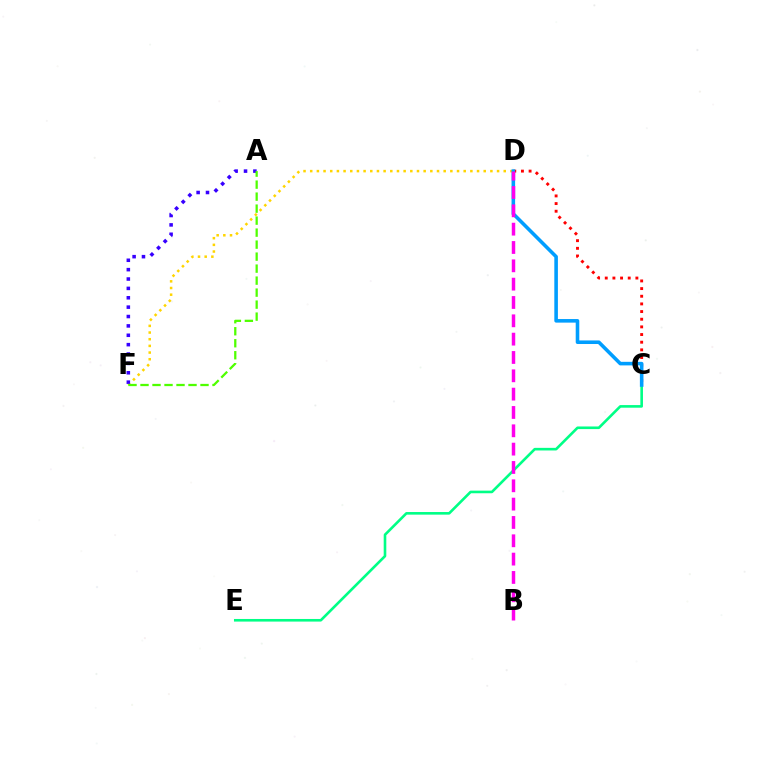{('D', 'F'): [{'color': '#ffd500', 'line_style': 'dotted', 'thickness': 1.81}], ('C', 'D'): [{'color': '#ff0000', 'line_style': 'dotted', 'thickness': 2.08}, {'color': '#009eff', 'line_style': 'solid', 'thickness': 2.58}], ('C', 'E'): [{'color': '#00ff86', 'line_style': 'solid', 'thickness': 1.88}], ('A', 'F'): [{'color': '#3700ff', 'line_style': 'dotted', 'thickness': 2.55}, {'color': '#4fff00', 'line_style': 'dashed', 'thickness': 1.63}], ('B', 'D'): [{'color': '#ff00ed', 'line_style': 'dashed', 'thickness': 2.49}]}